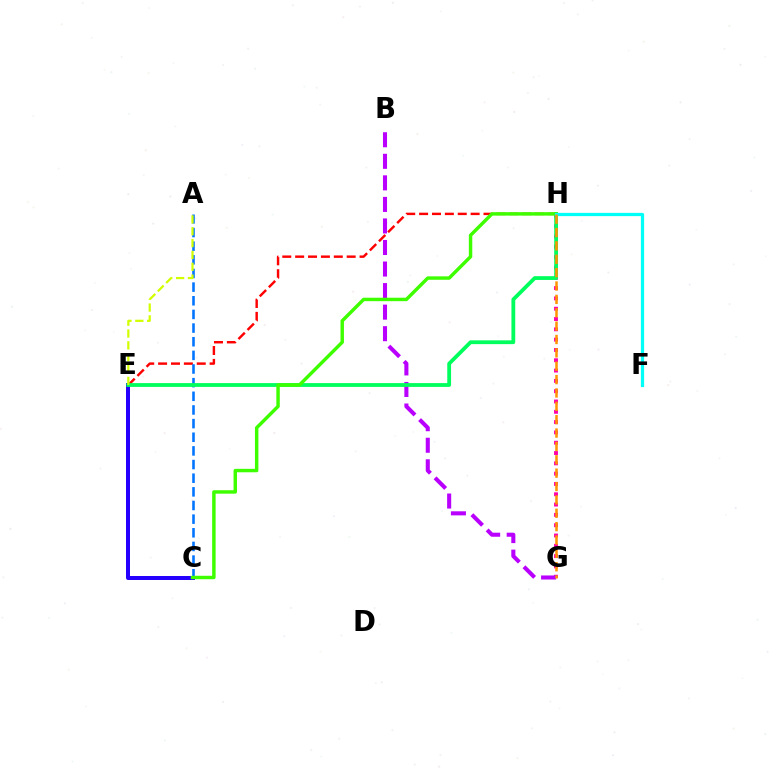{('C', 'E'): [{'color': '#2500ff', 'line_style': 'solid', 'thickness': 2.87}], ('E', 'H'): [{'color': '#ff0000', 'line_style': 'dashed', 'thickness': 1.75}, {'color': '#00ff5c', 'line_style': 'solid', 'thickness': 2.73}], ('A', 'C'): [{'color': '#0074ff', 'line_style': 'dashed', 'thickness': 1.85}], ('G', 'H'): [{'color': '#ff00ac', 'line_style': 'dotted', 'thickness': 2.8}, {'color': '#ff9400', 'line_style': 'dashed', 'thickness': 1.82}], ('B', 'G'): [{'color': '#b900ff', 'line_style': 'dashed', 'thickness': 2.93}], ('C', 'H'): [{'color': '#3dff00', 'line_style': 'solid', 'thickness': 2.48}], ('A', 'E'): [{'color': '#d1ff00', 'line_style': 'dashed', 'thickness': 1.61}], ('F', 'H'): [{'color': '#00fff6', 'line_style': 'solid', 'thickness': 2.33}]}